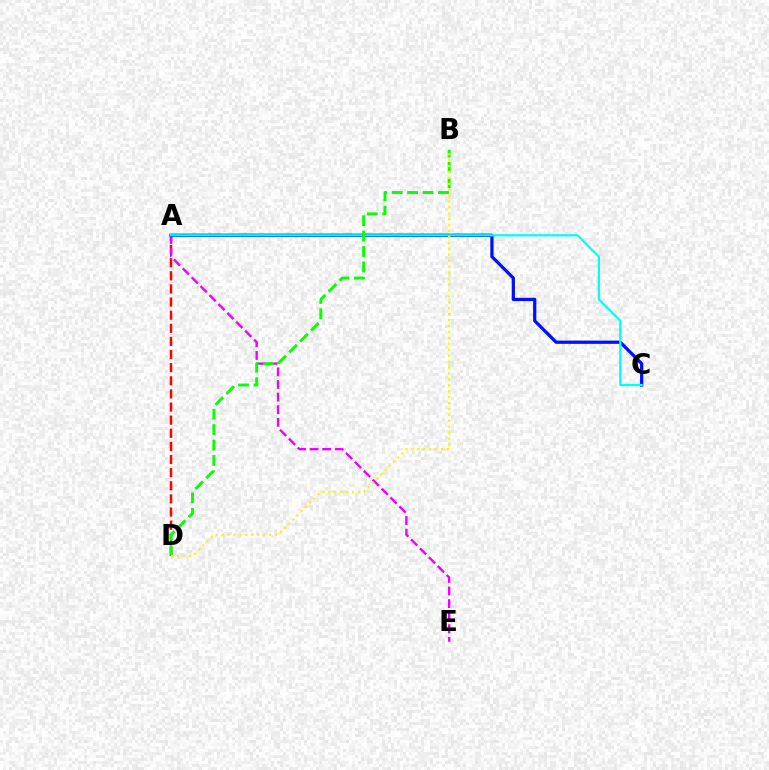{('A', 'D'): [{'color': '#ff0000', 'line_style': 'dashed', 'thickness': 1.78}], ('A', 'E'): [{'color': '#ee00ff', 'line_style': 'dashed', 'thickness': 1.71}], ('A', 'C'): [{'color': '#0010ff', 'line_style': 'solid', 'thickness': 2.34}, {'color': '#00fff6', 'line_style': 'solid', 'thickness': 1.61}], ('B', 'D'): [{'color': '#08ff00', 'line_style': 'dashed', 'thickness': 2.1}, {'color': '#fcf500', 'line_style': 'dotted', 'thickness': 1.61}]}